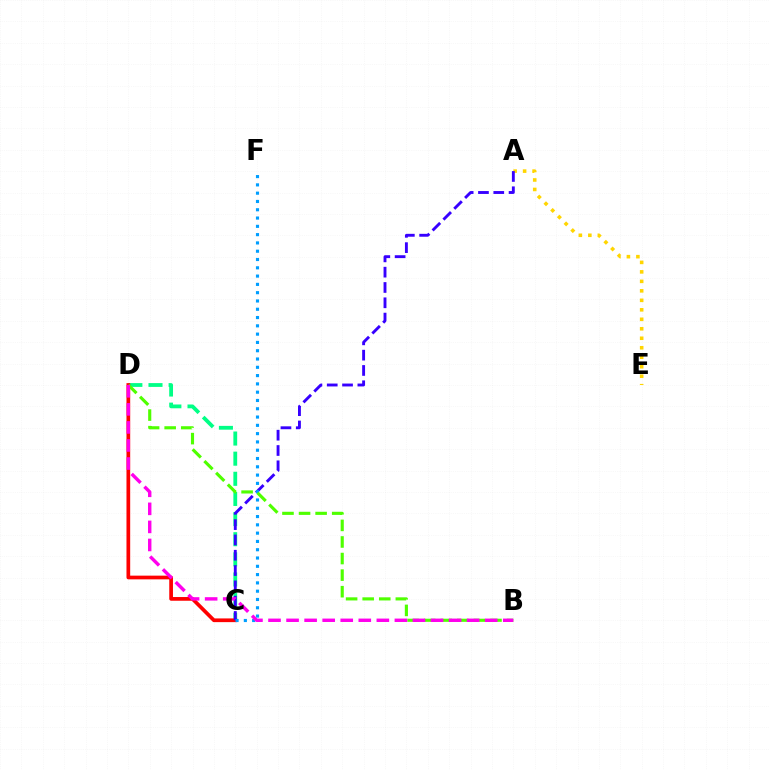{('C', 'D'): [{'color': '#00ff86', 'line_style': 'dashed', 'thickness': 2.74}, {'color': '#ff0000', 'line_style': 'solid', 'thickness': 2.67}], ('A', 'E'): [{'color': '#ffd500', 'line_style': 'dotted', 'thickness': 2.58}], ('A', 'C'): [{'color': '#3700ff', 'line_style': 'dashed', 'thickness': 2.08}], ('C', 'F'): [{'color': '#009eff', 'line_style': 'dotted', 'thickness': 2.25}], ('B', 'D'): [{'color': '#4fff00', 'line_style': 'dashed', 'thickness': 2.25}, {'color': '#ff00ed', 'line_style': 'dashed', 'thickness': 2.45}]}